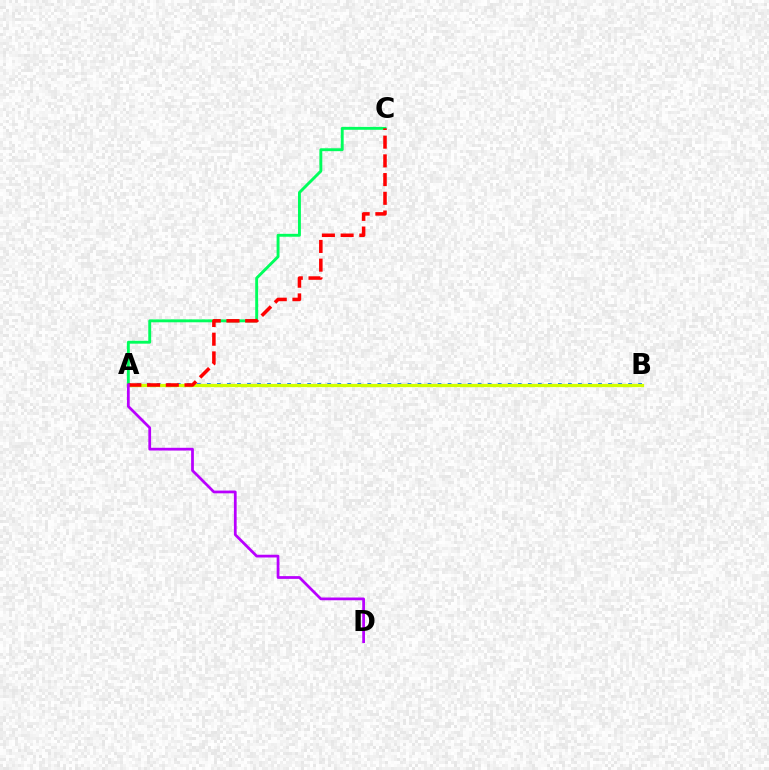{('A', 'C'): [{'color': '#00ff5c', 'line_style': 'solid', 'thickness': 2.09}, {'color': '#ff0000', 'line_style': 'dashed', 'thickness': 2.54}], ('A', 'B'): [{'color': '#0074ff', 'line_style': 'dotted', 'thickness': 2.72}, {'color': '#d1ff00', 'line_style': 'solid', 'thickness': 2.35}], ('A', 'D'): [{'color': '#b900ff', 'line_style': 'solid', 'thickness': 1.98}]}